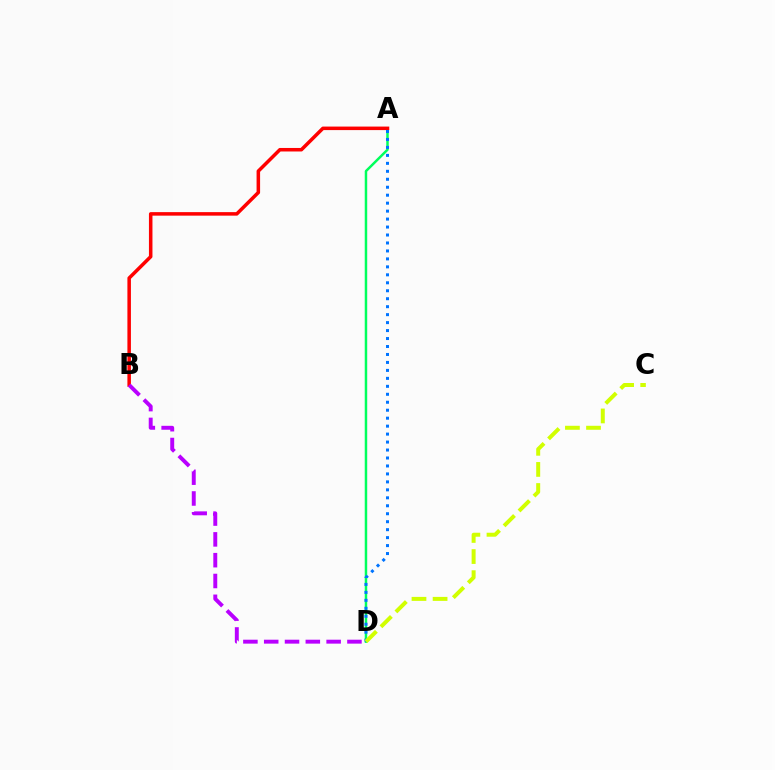{('A', 'D'): [{'color': '#00ff5c', 'line_style': 'solid', 'thickness': 1.78}, {'color': '#0074ff', 'line_style': 'dotted', 'thickness': 2.16}], ('A', 'B'): [{'color': '#ff0000', 'line_style': 'solid', 'thickness': 2.54}], ('C', 'D'): [{'color': '#d1ff00', 'line_style': 'dashed', 'thickness': 2.87}], ('B', 'D'): [{'color': '#b900ff', 'line_style': 'dashed', 'thickness': 2.83}]}